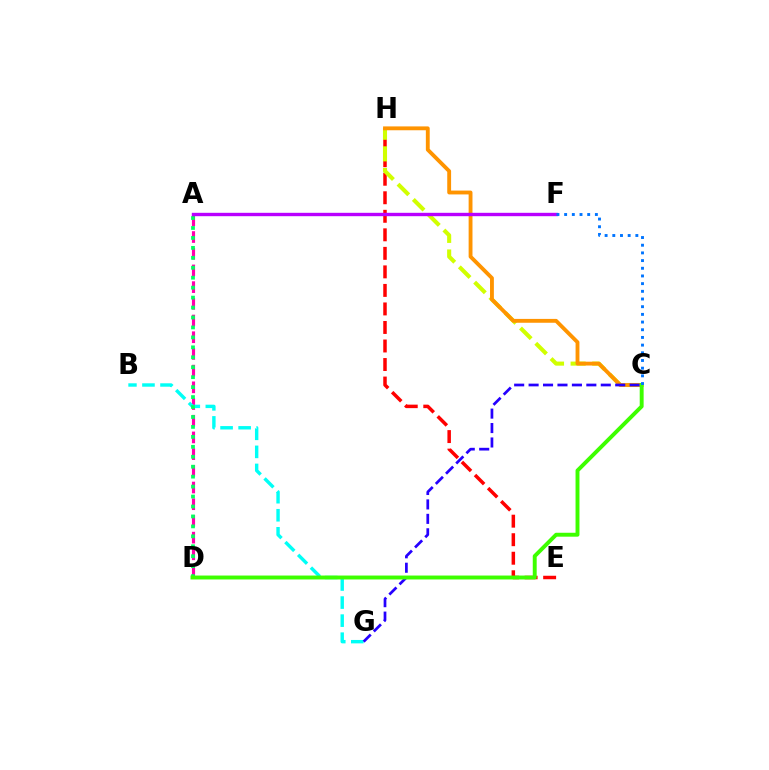{('A', 'D'): [{'color': '#ff00ac', 'line_style': 'dashed', 'thickness': 2.27}, {'color': '#00ff5c', 'line_style': 'dotted', 'thickness': 2.7}], ('E', 'H'): [{'color': '#ff0000', 'line_style': 'dashed', 'thickness': 2.52}], ('C', 'H'): [{'color': '#d1ff00', 'line_style': 'dashed', 'thickness': 2.94}, {'color': '#ff9400', 'line_style': 'solid', 'thickness': 2.77}], ('B', 'G'): [{'color': '#00fff6', 'line_style': 'dashed', 'thickness': 2.45}], ('C', 'G'): [{'color': '#2500ff', 'line_style': 'dashed', 'thickness': 1.96}], ('A', 'F'): [{'color': '#b900ff', 'line_style': 'solid', 'thickness': 2.43}], ('C', 'D'): [{'color': '#3dff00', 'line_style': 'solid', 'thickness': 2.82}], ('C', 'F'): [{'color': '#0074ff', 'line_style': 'dotted', 'thickness': 2.09}]}